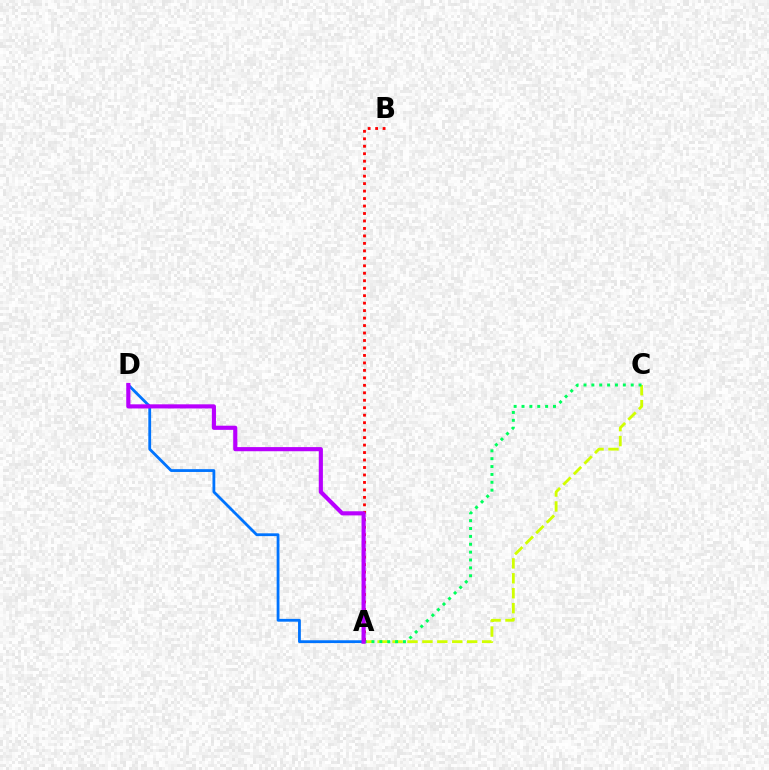{('A', 'C'): [{'color': '#d1ff00', 'line_style': 'dashed', 'thickness': 2.03}, {'color': '#00ff5c', 'line_style': 'dotted', 'thickness': 2.14}], ('A', 'B'): [{'color': '#ff0000', 'line_style': 'dotted', 'thickness': 2.03}], ('A', 'D'): [{'color': '#0074ff', 'line_style': 'solid', 'thickness': 2.02}, {'color': '#b900ff', 'line_style': 'solid', 'thickness': 2.98}]}